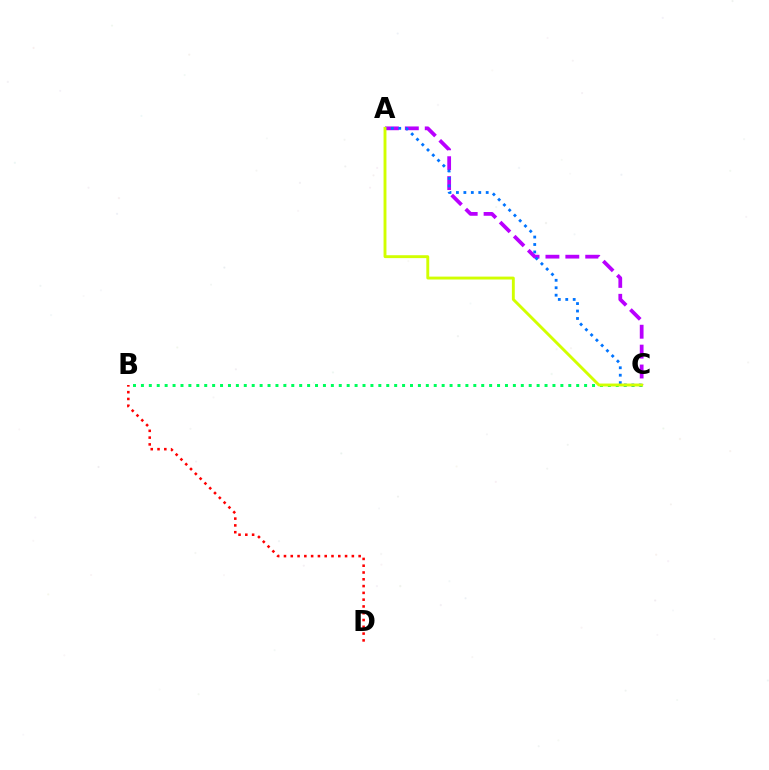{('A', 'C'): [{'color': '#b900ff', 'line_style': 'dashed', 'thickness': 2.7}, {'color': '#0074ff', 'line_style': 'dotted', 'thickness': 2.02}, {'color': '#d1ff00', 'line_style': 'solid', 'thickness': 2.08}], ('B', 'C'): [{'color': '#00ff5c', 'line_style': 'dotted', 'thickness': 2.15}], ('B', 'D'): [{'color': '#ff0000', 'line_style': 'dotted', 'thickness': 1.84}]}